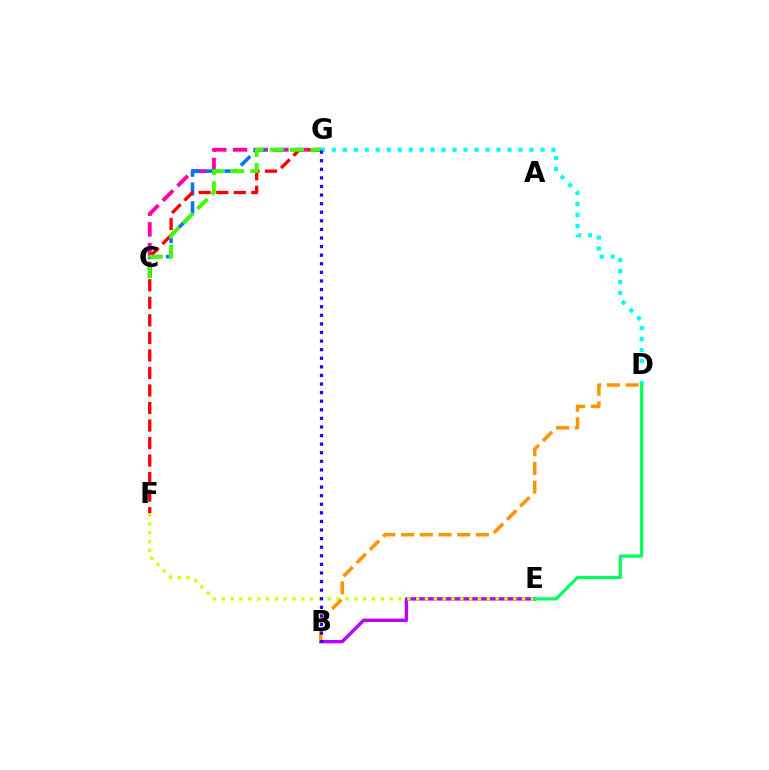{('D', 'G'): [{'color': '#00fff6', 'line_style': 'dotted', 'thickness': 2.98}], ('C', 'G'): [{'color': '#ff00ac', 'line_style': 'dashed', 'thickness': 2.81}, {'color': '#0074ff', 'line_style': 'dashed', 'thickness': 2.55}, {'color': '#3dff00', 'line_style': 'dashed', 'thickness': 2.76}], ('B', 'E'): [{'color': '#b900ff', 'line_style': 'solid', 'thickness': 2.44}], ('F', 'G'): [{'color': '#ff0000', 'line_style': 'dashed', 'thickness': 2.38}], ('E', 'F'): [{'color': '#d1ff00', 'line_style': 'dotted', 'thickness': 2.4}], ('B', 'D'): [{'color': '#ff9400', 'line_style': 'dashed', 'thickness': 2.54}], ('D', 'E'): [{'color': '#00ff5c', 'line_style': 'solid', 'thickness': 2.3}], ('B', 'G'): [{'color': '#2500ff', 'line_style': 'dotted', 'thickness': 2.33}]}